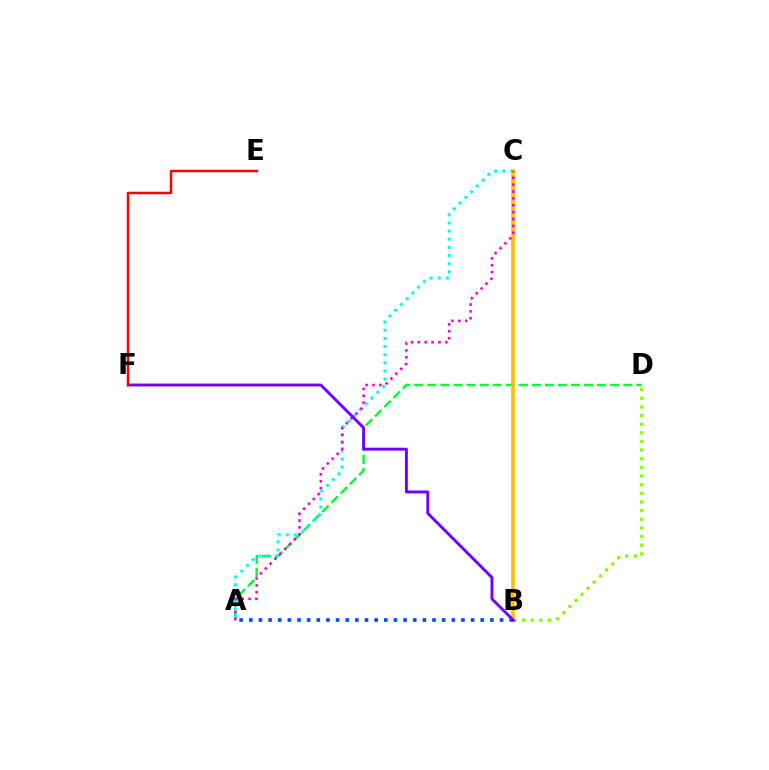{('A', 'D'): [{'color': '#00ff39', 'line_style': 'dashed', 'thickness': 1.77}], ('A', 'C'): [{'color': '#00fff6', 'line_style': 'dotted', 'thickness': 2.21}, {'color': '#ff00cf', 'line_style': 'dotted', 'thickness': 1.87}], ('B', 'C'): [{'color': '#ffbd00', 'line_style': 'solid', 'thickness': 2.65}], ('B', 'D'): [{'color': '#84ff00', 'line_style': 'dotted', 'thickness': 2.35}], ('A', 'B'): [{'color': '#004bff', 'line_style': 'dotted', 'thickness': 2.62}], ('B', 'F'): [{'color': '#7200ff', 'line_style': 'solid', 'thickness': 2.09}], ('E', 'F'): [{'color': '#ff0000', 'line_style': 'solid', 'thickness': 1.8}]}